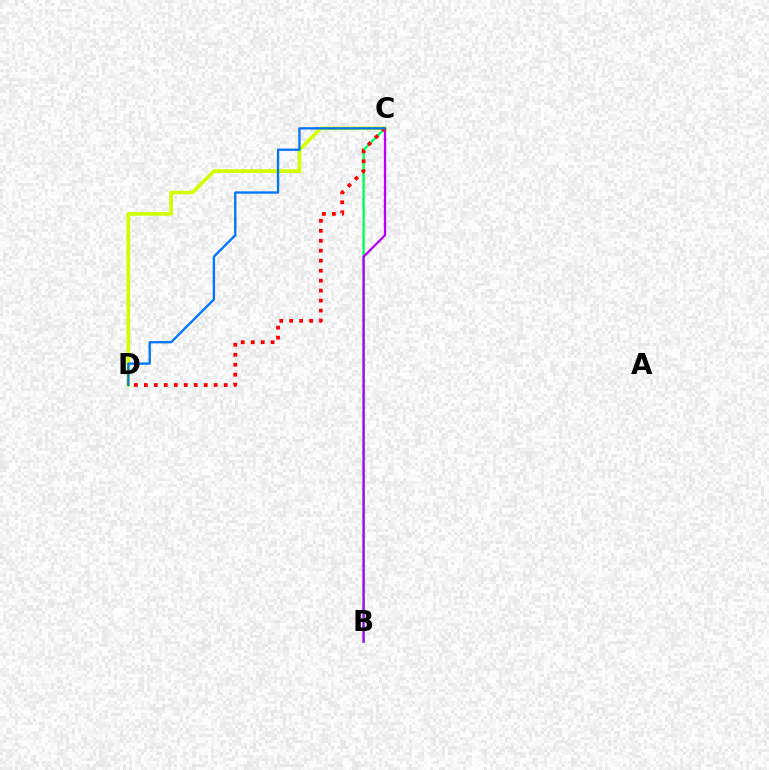{('B', 'C'): [{'color': '#00ff5c', 'line_style': 'solid', 'thickness': 1.7}, {'color': '#b900ff', 'line_style': 'solid', 'thickness': 1.66}], ('C', 'D'): [{'color': '#d1ff00', 'line_style': 'solid', 'thickness': 2.64}, {'color': '#ff0000', 'line_style': 'dotted', 'thickness': 2.71}, {'color': '#0074ff', 'line_style': 'solid', 'thickness': 1.66}]}